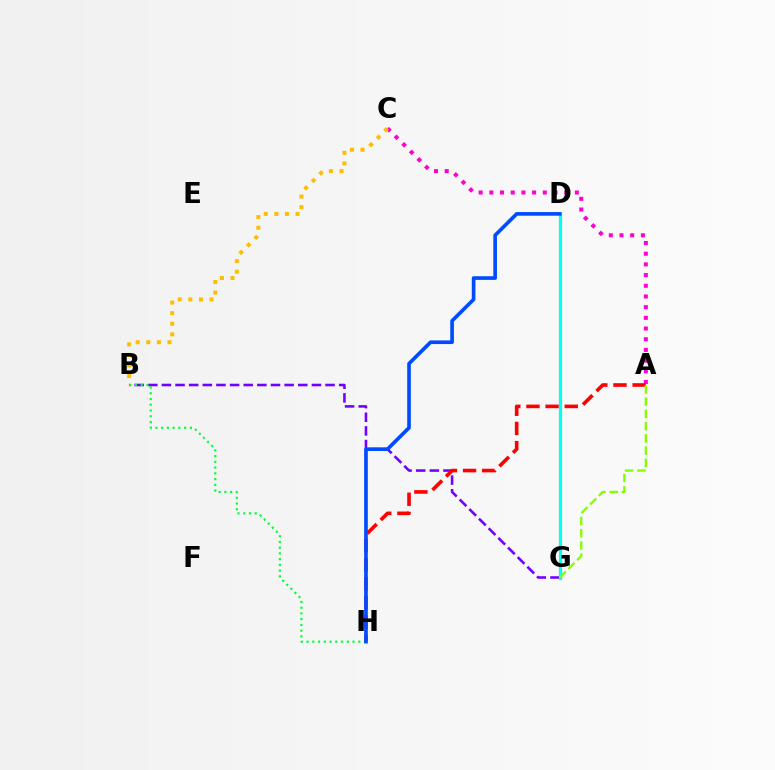{('A', 'C'): [{'color': '#ff00cf', 'line_style': 'dotted', 'thickness': 2.9}], ('B', 'G'): [{'color': '#7200ff', 'line_style': 'dashed', 'thickness': 1.85}], ('B', 'H'): [{'color': '#00ff39', 'line_style': 'dotted', 'thickness': 1.56}], ('A', 'H'): [{'color': '#ff0000', 'line_style': 'dashed', 'thickness': 2.6}], ('D', 'G'): [{'color': '#00fff6', 'line_style': 'solid', 'thickness': 2.28}], ('B', 'C'): [{'color': '#ffbd00', 'line_style': 'dotted', 'thickness': 2.88}], ('D', 'H'): [{'color': '#004bff', 'line_style': 'solid', 'thickness': 2.63}], ('A', 'G'): [{'color': '#84ff00', 'line_style': 'dashed', 'thickness': 1.66}]}